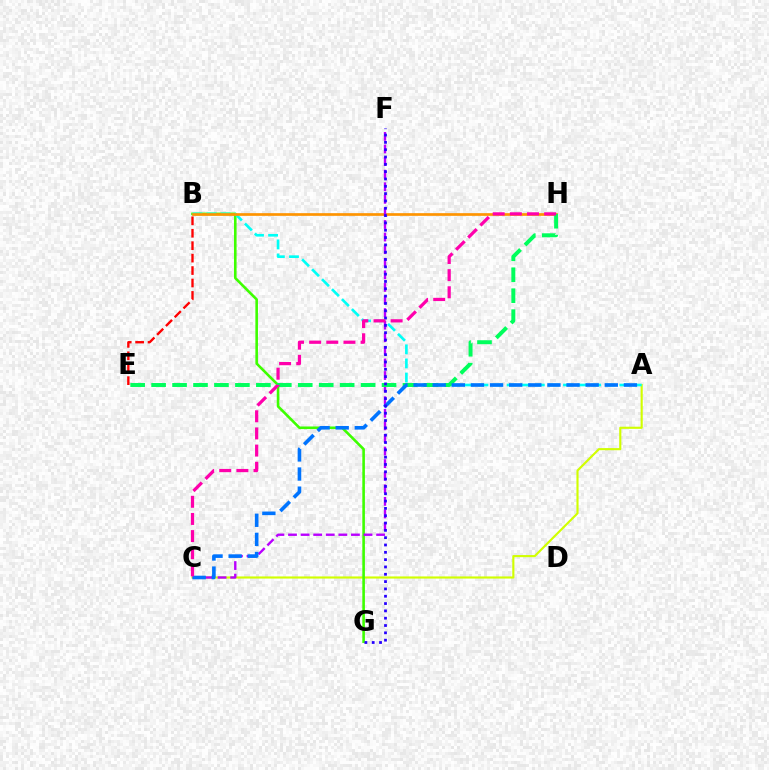{('A', 'C'): [{'color': '#d1ff00', 'line_style': 'solid', 'thickness': 1.53}, {'color': '#0074ff', 'line_style': 'dashed', 'thickness': 2.6}], ('B', 'G'): [{'color': '#3dff00', 'line_style': 'solid', 'thickness': 1.87}], ('A', 'B'): [{'color': '#00fff6', 'line_style': 'dashed', 'thickness': 1.91}], ('B', 'H'): [{'color': '#ff9400', 'line_style': 'solid', 'thickness': 1.93}], ('C', 'F'): [{'color': '#b900ff', 'line_style': 'dashed', 'thickness': 1.71}], ('E', 'H'): [{'color': '#00ff5c', 'line_style': 'dashed', 'thickness': 2.85}], ('F', 'G'): [{'color': '#2500ff', 'line_style': 'dotted', 'thickness': 1.99}], ('C', 'H'): [{'color': '#ff00ac', 'line_style': 'dashed', 'thickness': 2.33}], ('B', 'E'): [{'color': '#ff0000', 'line_style': 'dashed', 'thickness': 1.69}]}